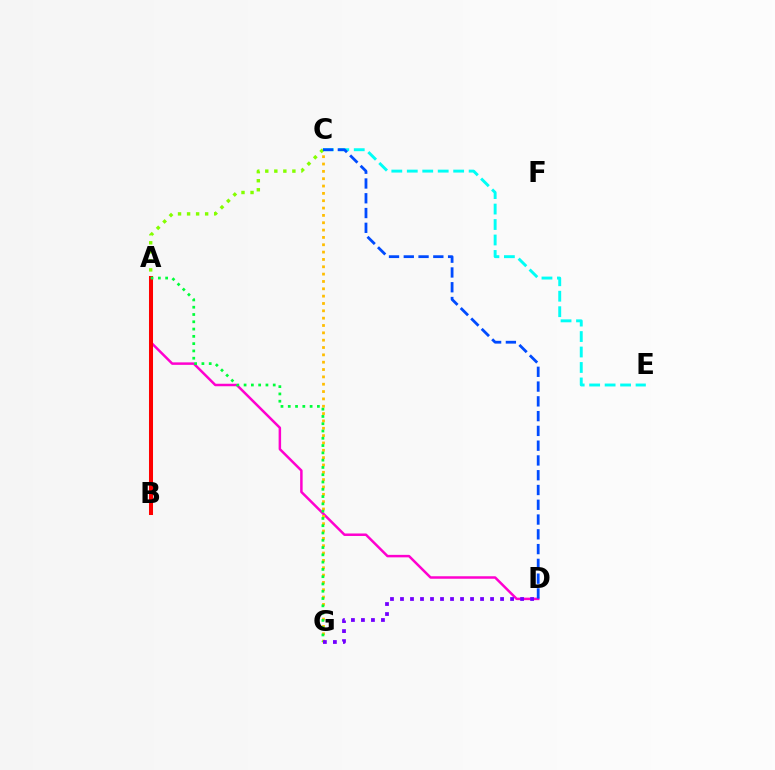{('C', 'E'): [{'color': '#00fff6', 'line_style': 'dashed', 'thickness': 2.1}], ('A', 'D'): [{'color': '#ff00cf', 'line_style': 'solid', 'thickness': 1.79}], ('C', 'G'): [{'color': '#ffbd00', 'line_style': 'dotted', 'thickness': 1.99}], ('B', 'C'): [{'color': '#84ff00', 'line_style': 'dotted', 'thickness': 2.45}], ('A', 'B'): [{'color': '#ff0000', 'line_style': 'solid', 'thickness': 2.9}], ('A', 'G'): [{'color': '#00ff39', 'line_style': 'dotted', 'thickness': 1.98}], ('D', 'G'): [{'color': '#7200ff', 'line_style': 'dotted', 'thickness': 2.72}], ('C', 'D'): [{'color': '#004bff', 'line_style': 'dashed', 'thickness': 2.01}]}